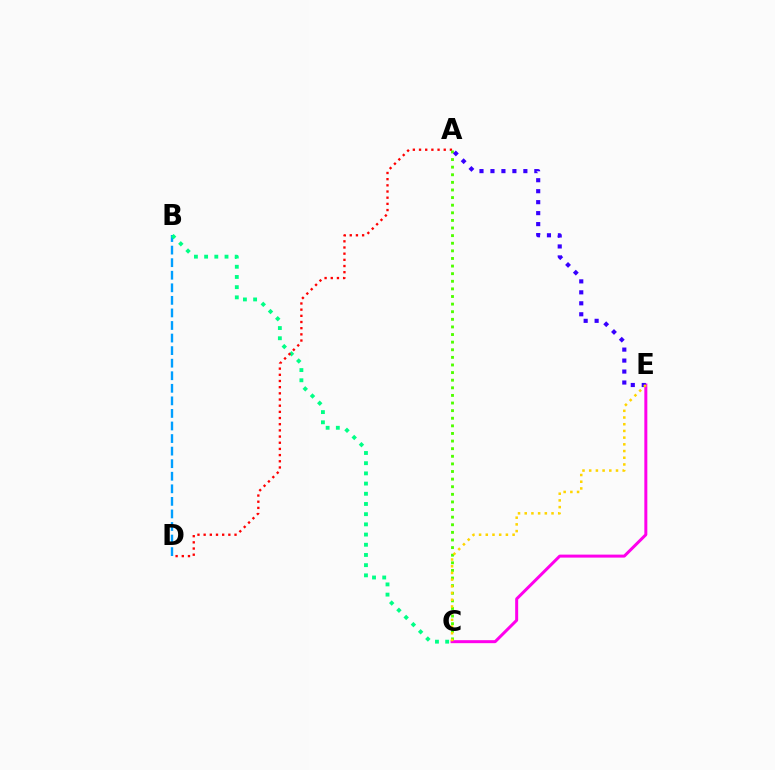{('C', 'E'): [{'color': '#ff00ed', 'line_style': 'solid', 'thickness': 2.16}, {'color': '#ffd500', 'line_style': 'dotted', 'thickness': 1.82}], ('B', 'D'): [{'color': '#009eff', 'line_style': 'dashed', 'thickness': 1.71}], ('B', 'C'): [{'color': '#00ff86', 'line_style': 'dotted', 'thickness': 2.77}], ('A', 'D'): [{'color': '#ff0000', 'line_style': 'dotted', 'thickness': 1.68}], ('A', 'C'): [{'color': '#4fff00', 'line_style': 'dotted', 'thickness': 2.07}], ('A', 'E'): [{'color': '#3700ff', 'line_style': 'dotted', 'thickness': 2.98}]}